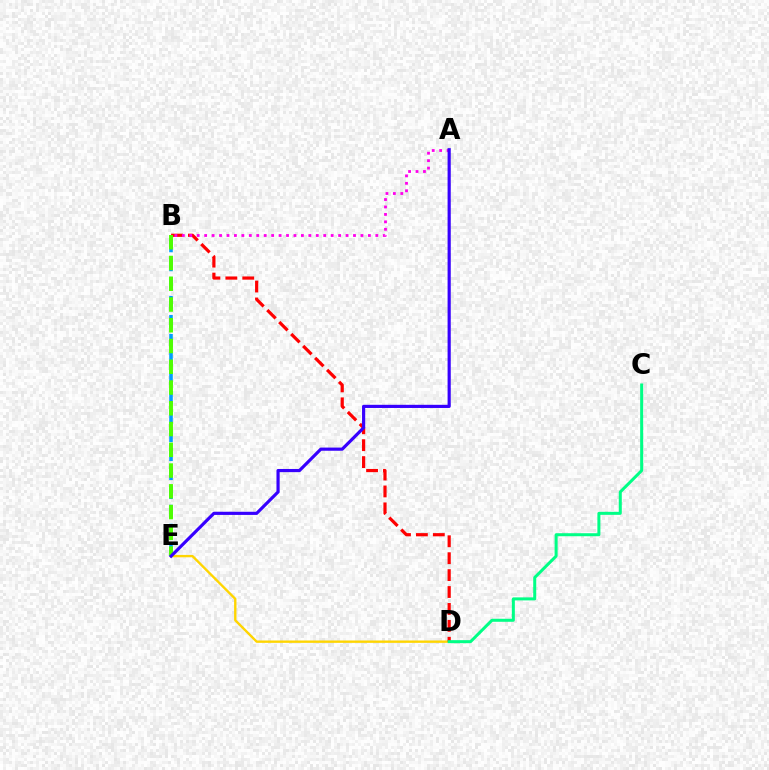{('D', 'E'): [{'color': '#ffd500', 'line_style': 'solid', 'thickness': 1.7}], ('B', 'E'): [{'color': '#009eff', 'line_style': 'dashed', 'thickness': 2.58}, {'color': '#4fff00', 'line_style': 'dashed', 'thickness': 2.82}], ('B', 'D'): [{'color': '#ff0000', 'line_style': 'dashed', 'thickness': 2.3}], ('A', 'B'): [{'color': '#ff00ed', 'line_style': 'dotted', 'thickness': 2.02}], ('A', 'E'): [{'color': '#3700ff', 'line_style': 'solid', 'thickness': 2.28}], ('C', 'D'): [{'color': '#00ff86', 'line_style': 'solid', 'thickness': 2.17}]}